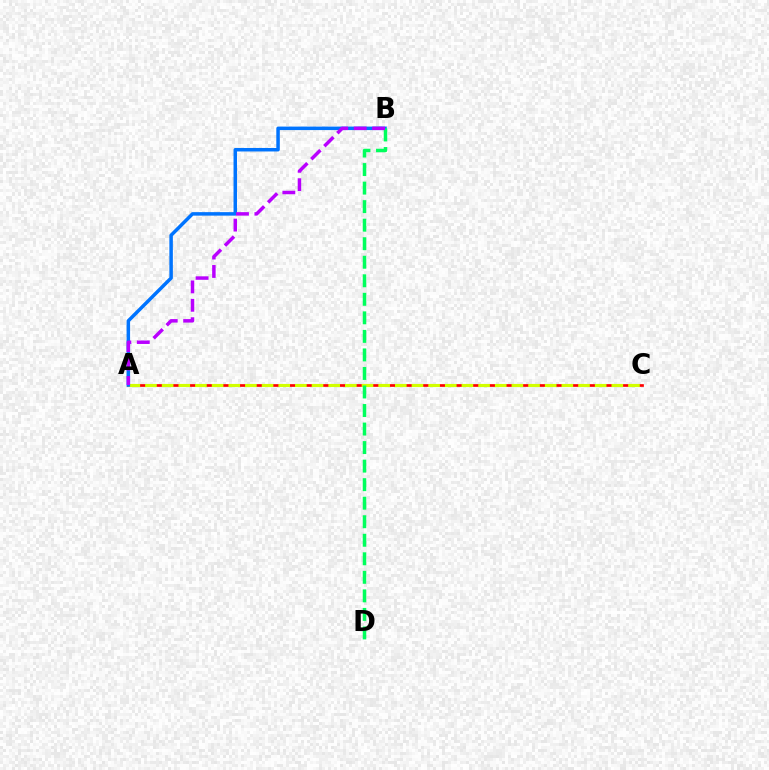{('A', 'C'): [{'color': '#ff0000', 'line_style': 'solid', 'thickness': 1.94}, {'color': '#d1ff00', 'line_style': 'dashed', 'thickness': 2.26}], ('A', 'B'): [{'color': '#0074ff', 'line_style': 'solid', 'thickness': 2.52}, {'color': '#b900ff', 'line_style': 'dashed', 'thickness': 2.5}], ('B', 'D'): [{'color': '#00ff5c', 'line_style': 'dashed', 'thickness': 2.52}]}